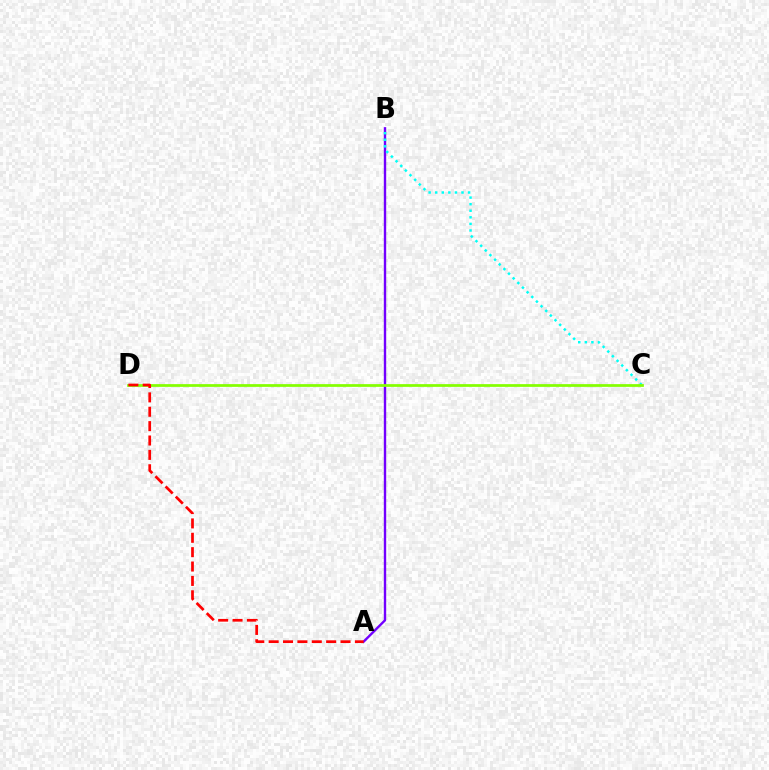{('A', 'B'): [{'color': '#7200ff', 'line_style': 'solid', 'thickness': 1.72}], ('B', 'C'): [{'color': '#00fff6', 'line_style': 'dotted', 'thickness': 1.79}], ('C', 'D'): [{'color': '#84ff00', 'line_style': 'solid', 'thickness': 1.97}], ('A', 'D'): [{'color': '#ff0000', 'line_style': 'dashed', 'thickness': 1.95}]}